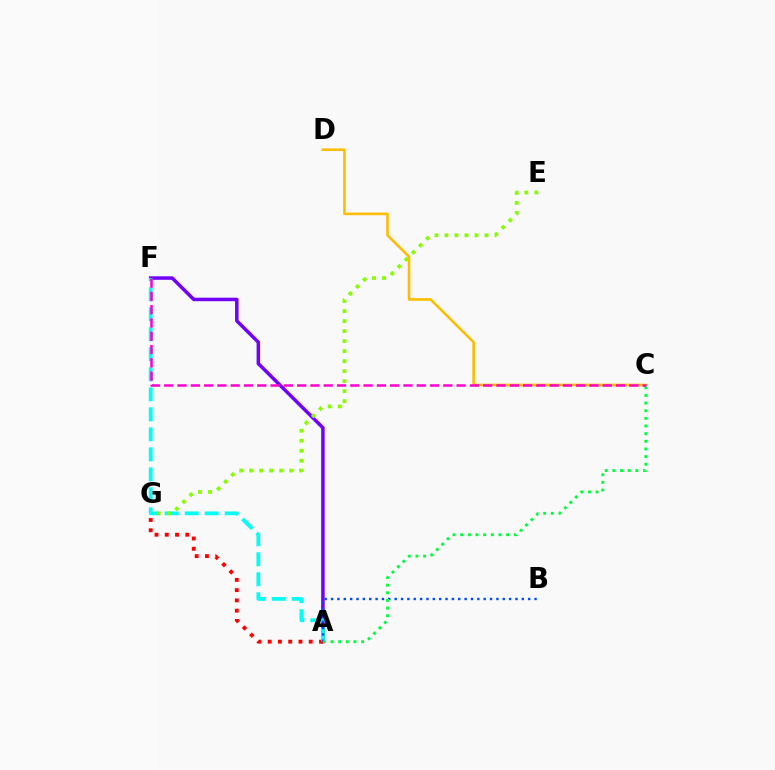{('A', 'F'): [{'color': '#7200ff', 'line_style': 'solid', 'thickness': 2.52}, {'color': '#00fff6', 'line_style': 'dashed', 'thickness': 2.72}], ('A', 'G'): [{'color': '#ff0000', 'line_style': 'dotted', 'thickness': 2.79}], ('A', 'B'): [{'color': '#004bff', 'line_style': 'dotted', 'thickness': 1.73}], ('A', 'C'): [{'color': '#00ff39', 'line_style': 'dotted', 'thickness': 2.08}], ('E', 'G'): [{'color': '#84ff00', 'line_style': 'dotted', 'thickness': 2.72}], ('C', 'D'): [{'color': '#ffbd00', 'line_style': 'solid', 'thickness': 1.88}], ('C', 'F'): [{'color': '#ff00cf', 'line_style': 'dashed', 'thickness': 1.81}]}